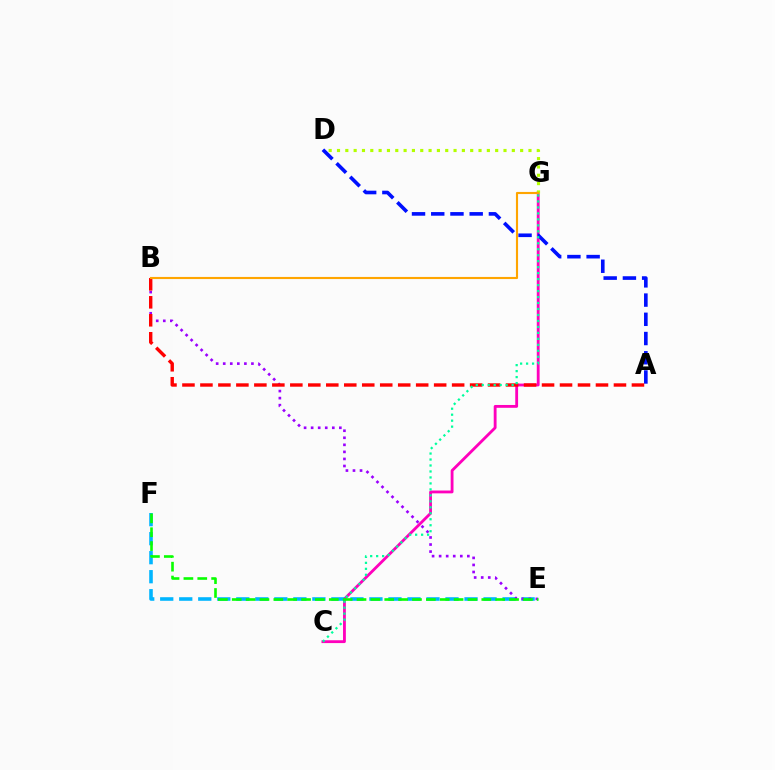{('C', 'G'): [{'color': '#ff00bd', 'line_style': 'solid', 'thickness': 2.04}, {'color': '#00ff9d', 'line_style': 'dotted', 'thickness': 1.62}], ('E', 'F'): [{'color': '#00b5ff', 'line_style': 'dashed', 'thickness': 2.58}, {'color': '#08ff00', 'line_style': 'dashed', 'thickness': 1.88}], ('A', 'D'): [{'color': '#0010ff', 'line_style': 'dashed', 'thickness': 2.61}], ('B', 'E'): [{'color': '#9b00ff', 'line_style': 'dotted', 'thickness': 1.92}], ('A', 'B'): [{'color': '#ff0000', 'line_style': 'dashed', 'thickness': 2.44}], ('D', 'G'): [{'color': '#b3ff00', 'line_style': 'dotted', 'thickness': 2.26}], ('B', 'G'): [{'color': '#ffa500', 'line_style': 'solid', 'thickness': 1.54}]}